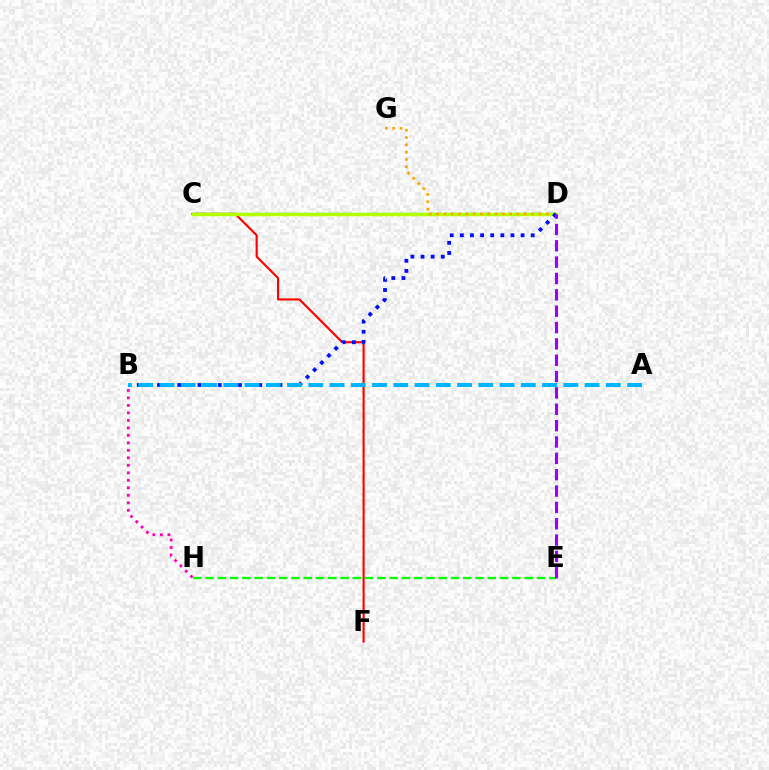{('B', 'H'): [{'color': '#ff00bd', 'line_style': 'dotted', 'thickness': 2.04}], ('C', 'D'): [{'color': '#00ff9d', 'line_style': 'dashed', 'thickness': 1.74}, {'color': '#b3ff00', 'line_style': 'solid', 'thickness': 2.49}], ('C', 'F'): [{'color': '#ff0000', 'line_style': 'solid', 'thickness': 1.53}], ('D', 'G'): [{'color': '#ffa500', 'line_style': 'dotted', 'thickness': 1.99}], ('E', 'H'): [{'color': '#08ff00', 'line_style': 'dashed', 'thickness': 1.67}], ('B', 'D'): [{'color': '#0010ff', 'line_style': 'dotted', 'thickness': 2.75}], ('D', 'E'): [{'color': '#9b00ff', 'line_style': 'dashed', 'thickness': 2.22}], ('A', 'B'): [{'color': '#00b5ff', 'line_style': 'dashed', 'thickness': 2.89}]}